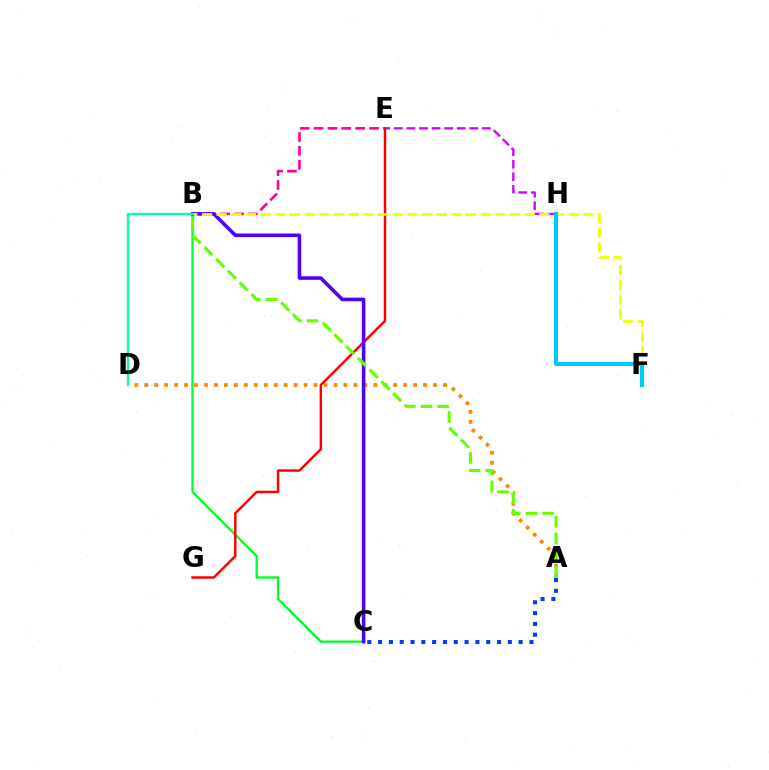{('B', 'C'): [{'color': '#00ff27', 'line_style': 'solid', 'thickness': 1.68}, {'color': '#4f00ff', 'line_style': 'solid', 'thickness': 2.58}], ('A', 'D'): [{'color': '#ff8800', 'line_style': 'dotted', 'thickness': 2.71}], ('B', 'E'): [{'color': '#ff00a0', 'line_style': 'dashed', 'thickness': 1.88}], ('E', 'H'): [{'color': '#d600ff', 'line_style': 'dashed', 'thickness': 1.71}], ('E', 'G'): [{'color': '#ff0000', 'line_style': 'solid', 'thickness': 1.78}], ('B', 'F'): [{'color': '#eeff00', 'line_style': 'dashed', 'thickness': 1.99}], ('B', 'D'): [{'color': '#00ffaf', 'line_style': 'solid', 'thickness': 1.67}], ('A', 'C'): [{'color': '#003fff', 'line_style': 'dotted', 'thickness': 2.94}], ('A', 'B'): [{'color': '#66ff00', 'line_style': 'dashed', 'thickness': 2.26}], ('F', 'H'): [{'color': '#00c7ff', 'line_style': 'solid', 'thickness': 2.94}]}